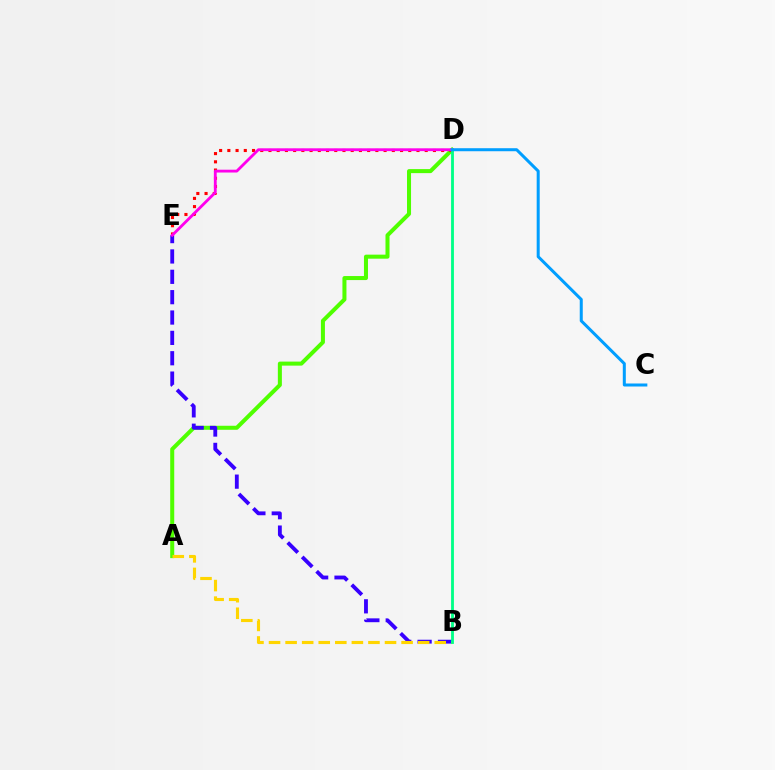{('A', 'D'): [{'color': '#4fff00', 'line_style': 'solid', 'thickness': 2.9}], ('D', 'E'): [{'color': '#ff0000', 'line_style': 'dotted', 'thickness': 2.23}, {'color': '#ff00ed', 'line_style': 'solid', 'thickness': 2.03}], ('B', 'E'): [{'color': '#3700ff', 'line_style': 'dashed', 'thickness': 2.77}], ('A', 'B'): [{'color': '#ffd500', 'line_style': 'dashed', 'thickness': 2.25}], ('B', 'D'): [{'color': '#00ff86', 'line_style': 'solid', 'thickness': 2.04}], ('C', 'D'): [{'color': '#009eff', 'line_style': 'solid', 'thickness': 2.17}]}